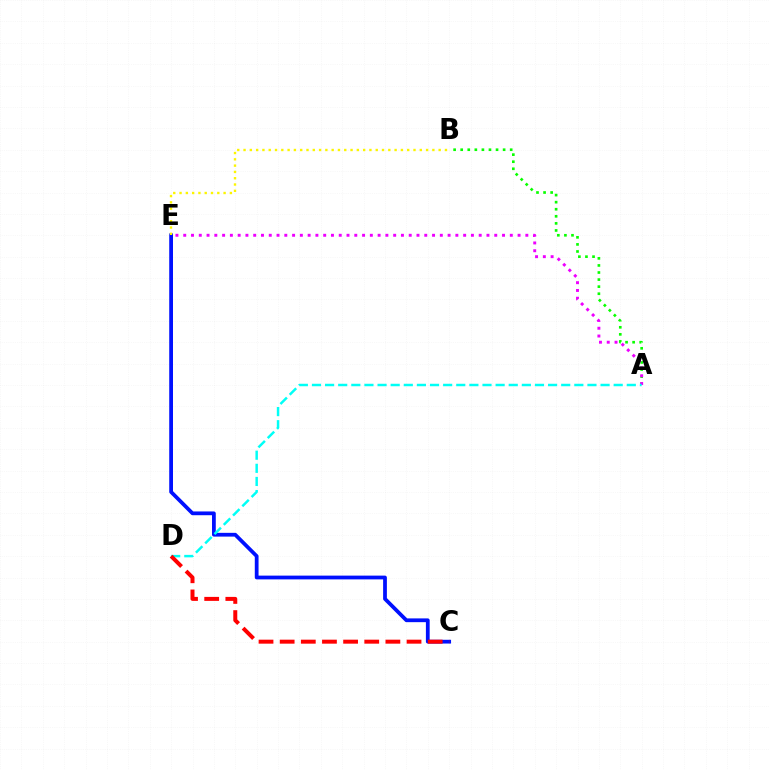{('A', 'B'): [{'color': '#08ff00', 'line_style': 'dotted', 'thickness': 1.92}], ('A', 'E'): [{'color': '#ee00ff', 'line_style': 'dotted', 'thickness': 2.11}], ('C', 'E'): [{'color': '#0010ff', 'line_style': 'solid', 'thickness': 2.71}], ('A', 'D'): [{'color': '#00fff6', 'line_style': 'dashed', 'thickness': 1.78}], ('C', 'D'): [{'color': '#ff0000', 'line_style': 'dashed', 'thickness': 2.87}], ('B', 'E'): [{'color': '#fcf500', 'line_style': 'dotted', 'thickness': 1.71}]}